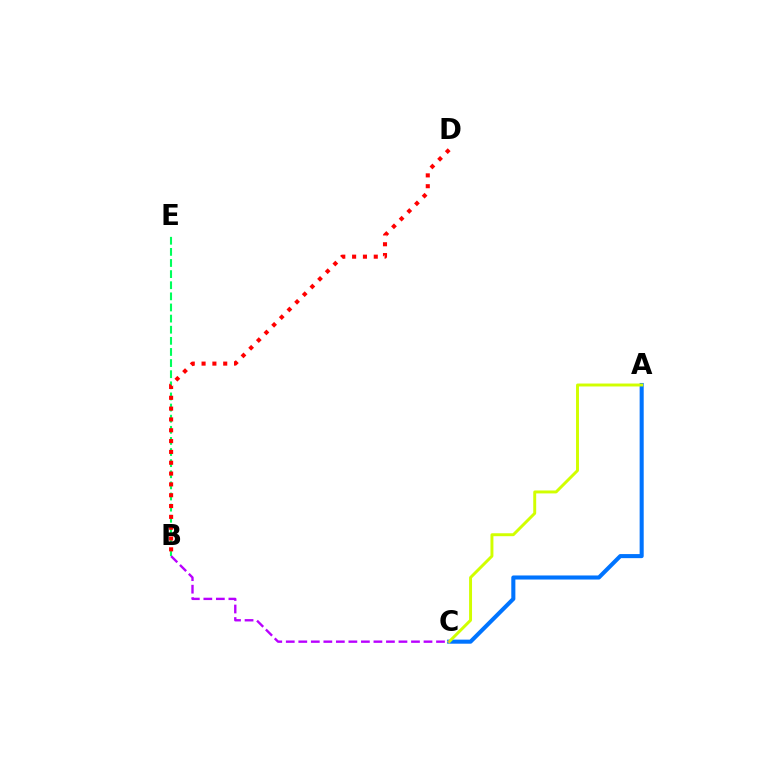{('A', 'C'): [{'color': '#0074ff', 'line_style': 'solid', 'thickness': 2.93}, {'color': '#d1ff00', 'line_style': 'solid', 'thickness': 2.12}], ('B', 'E'): [{'color': '#00ff5c', 'line_style': 'dashed', 'thickness': 1.51}], ('B', 'C'): [{'color': '#b900ff', 'line_style': 'dashed', 'thickness': 1.7}], ('B', 'D'): [{'color': '#ff0000', 'line_style': 'dotted', 'thickness': 2.94}]}